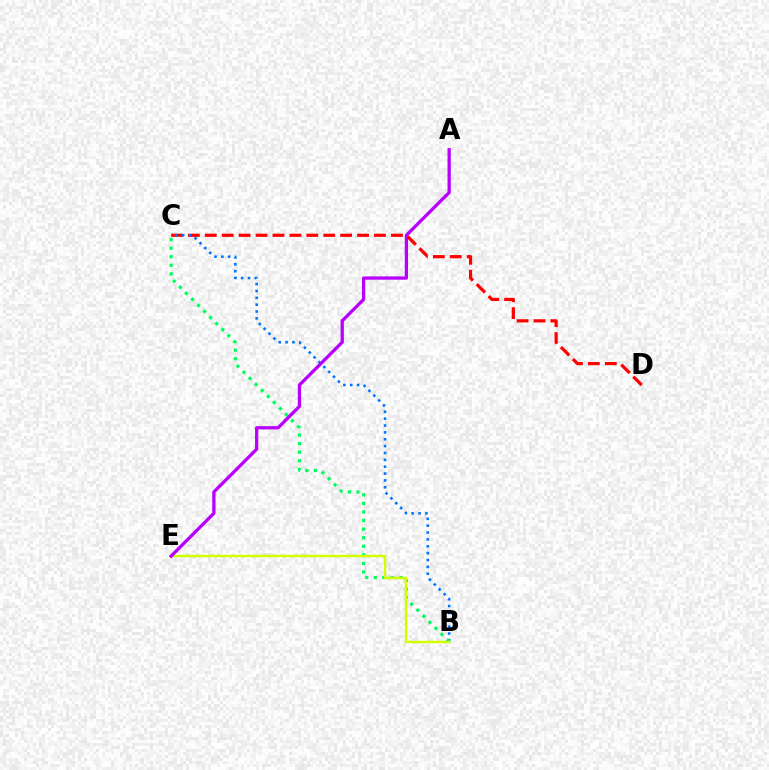{('C', 'D'): [{'color': '#ff0000', 'line_style': 'dashed', 'thickness': 2.3}], ('B', 'C'): [{'color': '#0074ff', 'line_style': 'dotted', 'thickness': 1.86}, {'color': '#00ff5c', 'line_style': 'dotted', 'thickness': 2.33}], ('B', 'E'): [{'color': '#d1ff00', 'line_style': 'solid', 'thickness': 1.74}], ('A', 'E'): [{'color': '#b900ff', 'line_style': 'solid', 'thickness': 2.36}]}